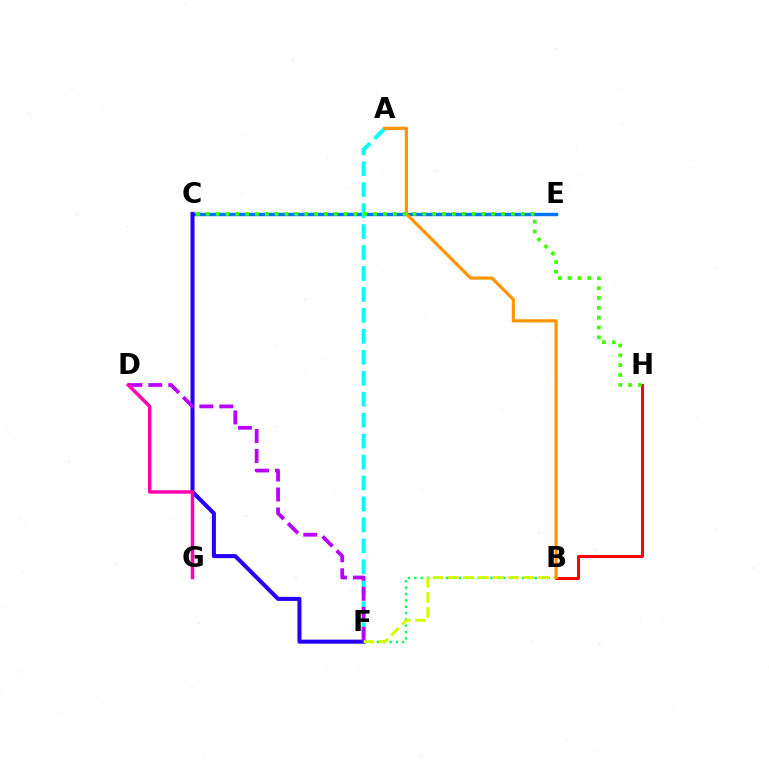{('C', 'E'): [{'color': '#0074ff', 'line_style': 'solid', 'thickness': 2.47}], ('A', 'F'): [{'color': '#00fff6', 'line_style': 'dashed', 'thickness': 2.85}], ('B', 'H'): [{'color': '#ff0000', 'line_style': 'solid', 'thickness': 2.12}], ('B', 'F'): [{'color': '#00ff5c', 'line_style': 'dotted', 'thickness': 1.72}, {'color': '#d1ff00', 'line_style': 'dashed', 'thickness': 2.05}], ('C', 'F'): [{'color': '#2500ff', 'line_style': 'solid', 'thickness': 2.91}], ('D', 'F'): [{'color': '#b900ff', 'line_style': 'dashed', 'thickness': 2.71}], ('D', 'G'): [{'color': '#ff00ac', 'line_style': 'solid', 'thickness': 2.49}], ('A', 'B'): [{'color': '#ff9400', 'line_style': 'solid', 'thickness': 2.28}], ('C', 'H'): [{'color': '#3dff00', 'line_style': 'dotted', 'thickness': 2.67}]}